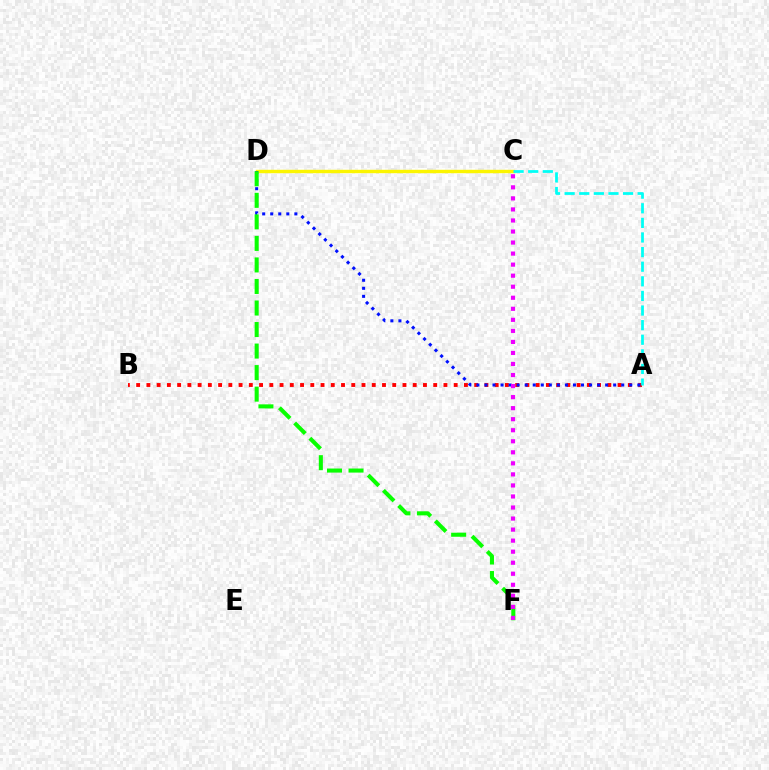{('A', 'B'): [{'color': '#ff0000', 'line_style': 'dotted', 'thickness': 2.78}], ('C', 'D'): [{'color': '#fcf500', 'line_style': 'solid', 'thickness': 2.46}], ('A', 'D'): [{'color': '#0010ff', 'line_style': 'dotted', 'thickness': 2.19}], ('A', 'C'): [{'color': '#00fff6', 'line_style': 'dashed', 'thickness': 1.98}], ('D', 'F'): [{'color': '#08ff00', 'line_style': 'dashed', 'thickness': 2.93}], ('C', 'F'): [{'color': '#ee00ff', 'line_style': 'dotted', 'thickness': 3.0}]}